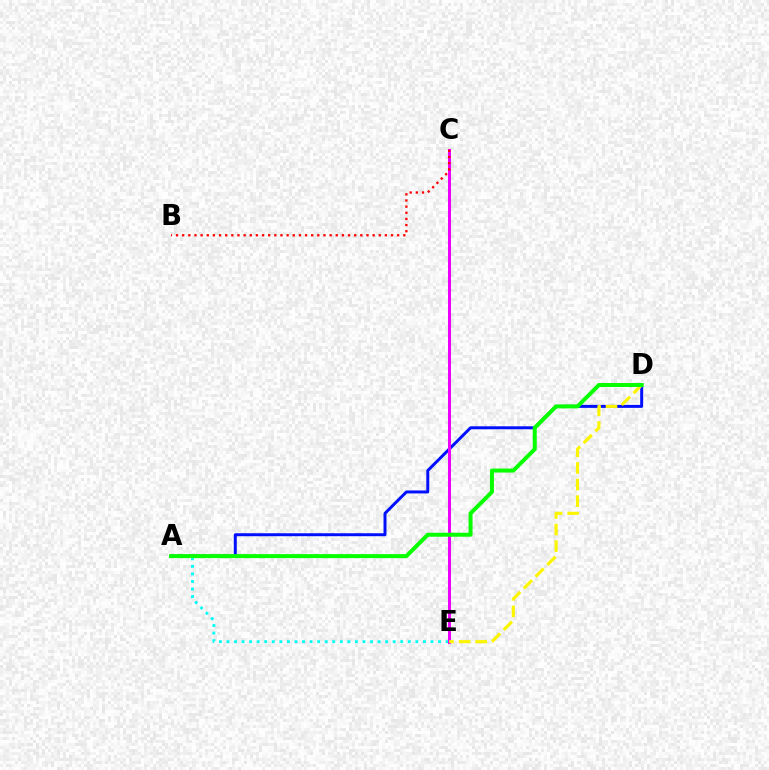{('A', 'D'): [{'color': '#0010ff', 'line_style': 'solid', 'thickness': 2.14}, {'color': '#08ff00', 'line_style': 'solid', 'thickness': 2.87}], ('A', 'E'): [{'color': '#00fff6', 'line_style': 'dotted', 'thickness': 2.05}], ('C', 'E'): [{'color': '#ee00ff', 'line_style': 'solid', 'thickness': 2.18}], ('B', 'C'): [{'color': '#ff0000', 'line_style': 'dotted', 'thickness': 1.67}], ('D', 'E'): [{'color': '#fcf500', 'line_style': 'dashed', 'thickness': 2.26}]}